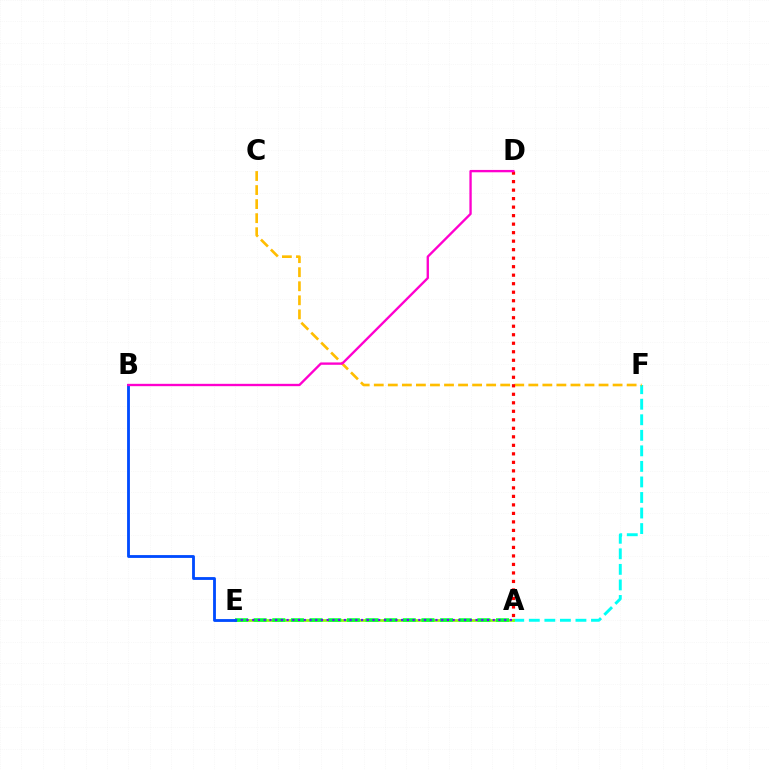{('A', 'F'): [{'color': '#00fff6', 'line_style': 'dashed', 'thickness': 2.11}], ('A', 'E'): [{'color': '#84ff00', 'line_style': 'solid', 'thickness': 1.93}, {'color': '#00ff39', 'line_style': 'dashed', 'thickness': 2.53}, {'color': '#7200ff', 'line_style': 'dotted', 'thickness': 1.56}], ('C', 'F'): [{'color': '#ffbd00', 'line_style': 'dashed', 'thickness': 1.91}], ('B', 'E'): [{'color': '#004bff', 'line_style': 'solid', 'thickness': 2.04}], ('A', 'D'): [{'color': '#ff0000', 'line_style': 'dotted', 'thickness': 2.31}], ('B', 'D'): [{'color': '#ff00cf', 'line_style': 'solid', 'thickness': 1.69}]}